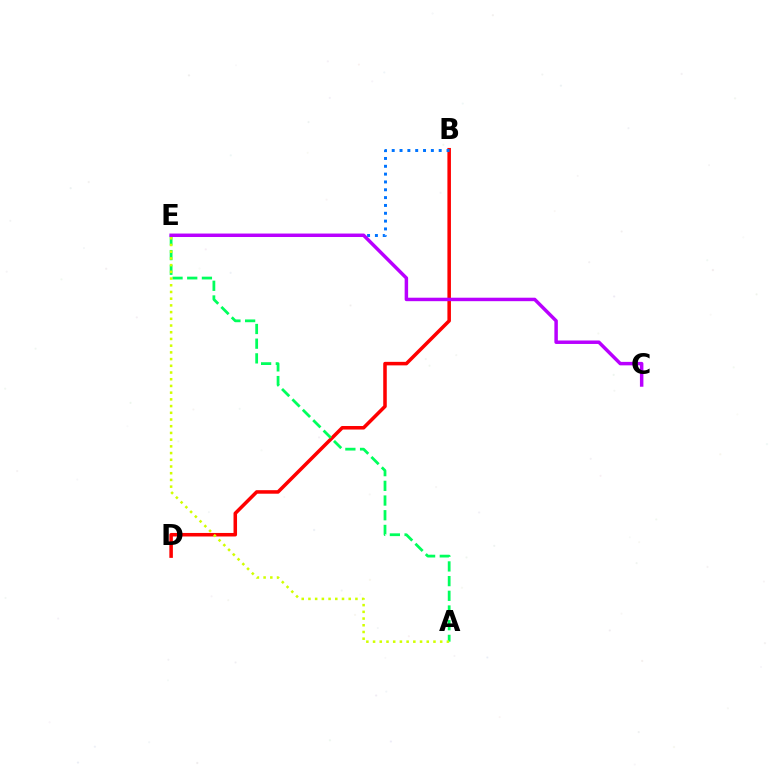{('B', 'D'): [{'color': '#ff0000', 'line_style': 'solid', 'thickness': 2.54}], ('A', 'E'): [{'color': '#00ff5c', 'line_style': 'dashed', 'thickness': 2.0}, {'color': '#d1ff00', 'line_style': 'dotted', 'thickness': 1.82}], ('B', 'E'): [{'color': '#0074ff', 'line_style': 'dotted', 'thickness': 2.13}], ('C', 'E'): [{'color': '#b900ff', 'line_style': 'solid', 'thickness': 2.5}]}